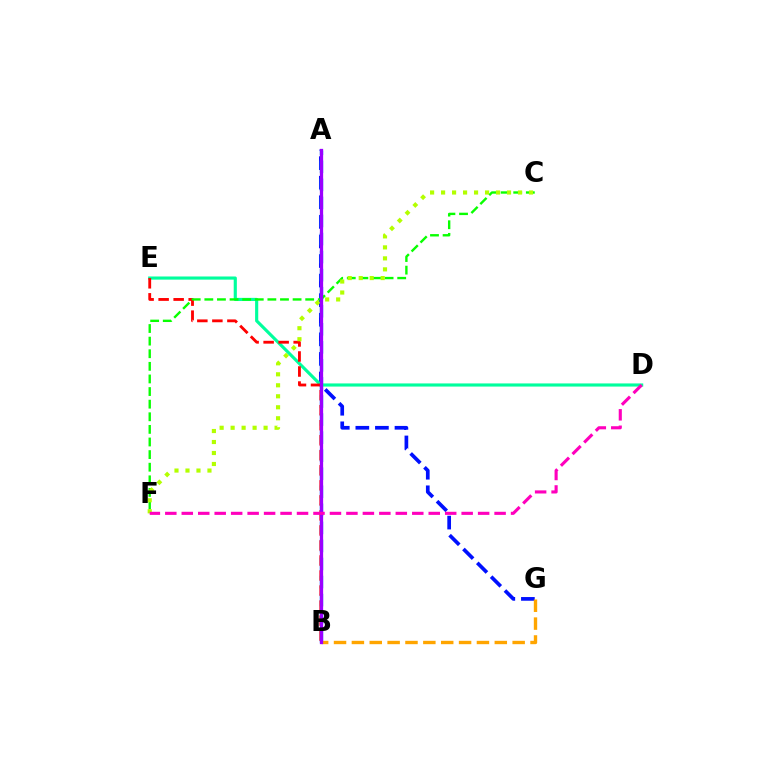{('A', 'G'): [{'color': '#0010ff', 'line_style': 'dashed', 'thickness': 2.66}], ('A', 'B'): [{'color': '#00b5ff', 'line_style': 'dashed', 'thickness': 2.45}, {'color': '#9b00ff', 'line_style': 'solid', 'thickness': 2.36}], ('D', 'E'): [{'color': '#00ff9d', 'line_style': 'solid', 'thickness': 2.26}], ('B', 'E'): [{'color': '#ff0000', 'line_style': 'dashed', 'thickness': 2.04}], ('C', 'F'): [{'color': '#08ff00', 'line_style': 'dashed', 'thickness': 1.71}, {'color': '#b3ff00', 'line_style': 'dotted', 'thickness': 2.99}], ('B', 'G'): [{'color': '#ffa500', 'line_style': 'dashed', 'thickness': 2.43}], ('D', 'F'): [{'color': '#ff00bd', 'line_style': 'dashed', 'thickness': 2.24}]}